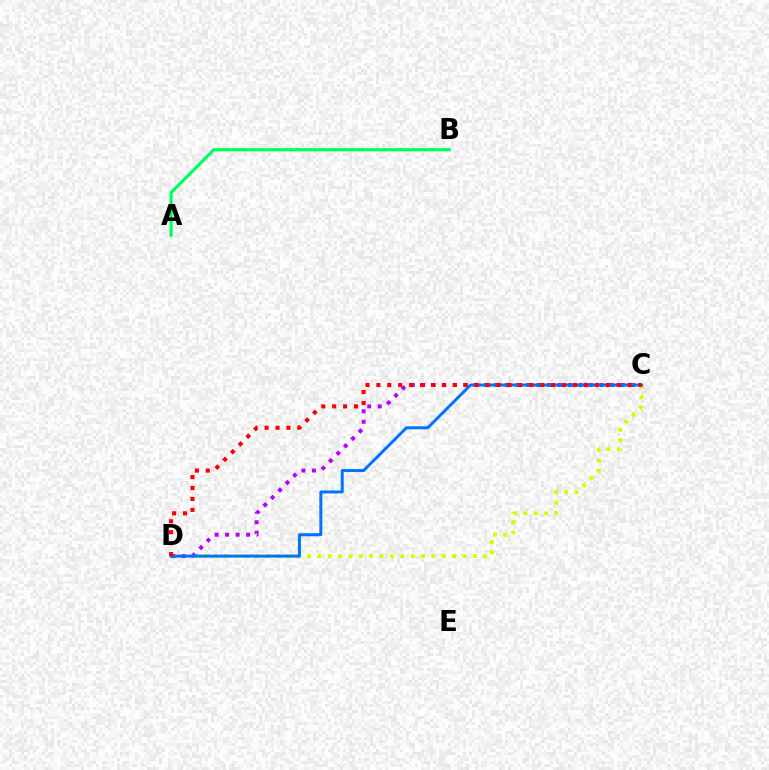{('C', 'D'): [{'color': '#d1ff00', 'line_style': 'dotted', 'thickness': 2.82}, {'color': '#b900ff', 'line_style': 'dotted', 'thickness': 2.85}, {'color': '#0074ff', 'line_style': 'solid', 'thickness': 2.15}, {'color': '#ff0000', 'line_style': 'dotted', 'thickness': 2.97}], ('A', 'B'): [{'color': '#00ff5c', 'line_style': 'solid', 'thickness': 2.27}]}